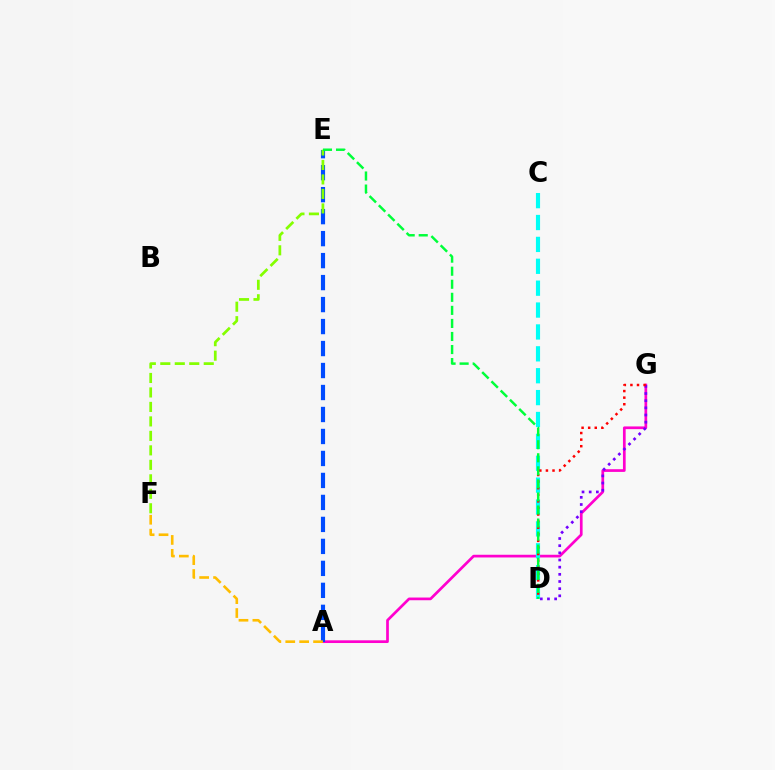{('A', 'G'): [{'color': '#ff00cf', 'line_style': 'solid', 'thickness': 1.95}], ('D', 'G'): [{'color': '#7200ff', 'line_style': 'dotted', 'thickness': 1.95}, {'color': '#ff0000', 'line_style': 'dotted', 'thickness': 1.79}], ('C', 'D'): [{'color': '#00fff6', 'line_style': 'dashed', 'thickness': 2.97}], ('A', 'E'): [{'color': '#004bff', 'line_style': 'dashed', 'thickness': 2.99}], ('E', 'F'): [{'color': '#84ff00', 'line_style': 'dashed', 'thickness': 1.97}], ('D', 'E'): [{'color': '#00ff39', 'line_style': 'dashed', 'thickness': 1.77}], ('A', 'F'): [{'color': '#ffbd00', 'line_style': 'dashed', 'thickness': 1.89}]}